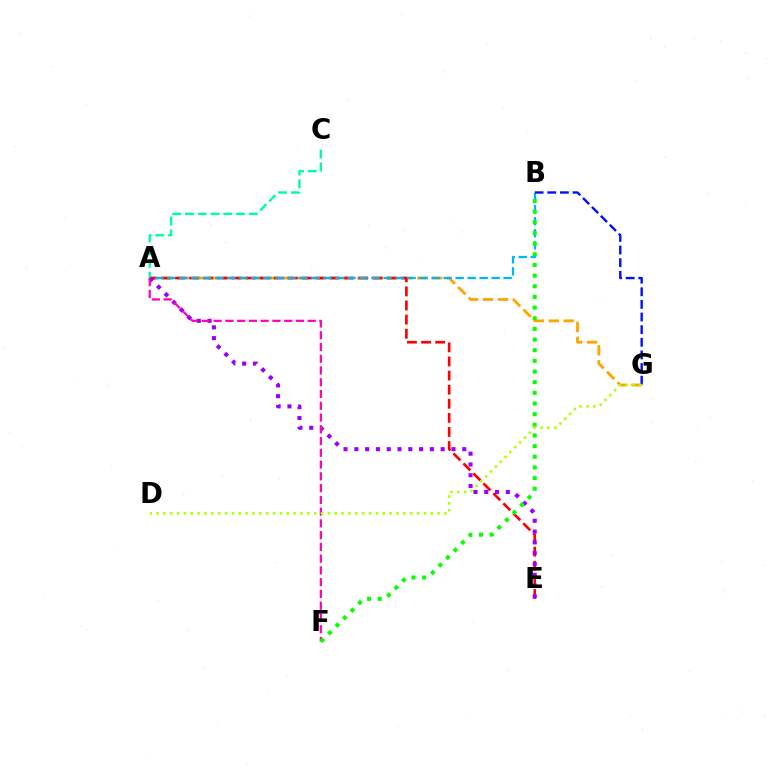{('A', 'G'): [{'color': '#ffa500', 'line_style': 'dashed', 'thickness': 2.03}], ('A', 'E'): [{'color': '#ff0000', 'line_style': 'dashed', 'thickness': 1.92}, {'color': '#9b00ff', 'line_style': 'dotted', 'thickness': 2.93}], ('A', 'C'): [{'color': '#00ff9d', 'line_style': 'dashed', 'thickness': 1.73}], ('A', 'B'): [{'color': '#00b5ff', 'line_style': 'dashed', 'thickness': 1.63}], ('B', 'G'): [{'color': '#0010ff', 'line_style': 'dashed', 'thickness': 1.72}], ('A', 'F'): [{'color': '#ff00bd', 'line_style': 'dashed', 'thickness': 1.6}], ('B', 'F'): [{'color': '#08ff00', 'line_style': 'dotted', 'thickness': 2.9}], ('D', 'G'): [{'color': '#b3ff00', 'line_style': 'dotted', 'thickness': 1.86}]}